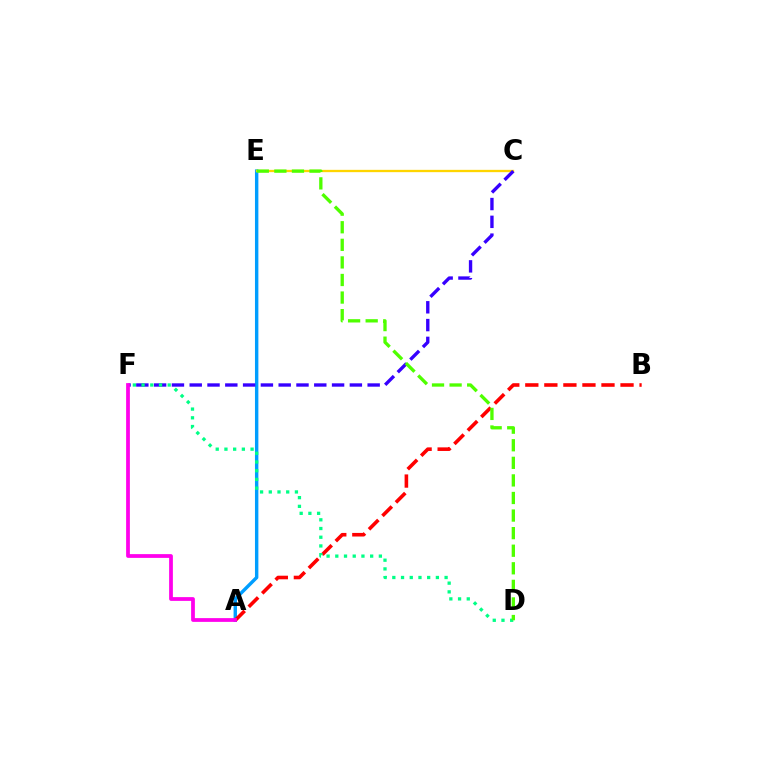{('A', 'E'): [{'color': '#009eff', 'line_style': 'solid', 'thickness': 2.46}], ('A', 'B'): [{'color': '#ff0000', 'line_style': 'dashed', 'thickness': 2.59}], ('C', 'E'): [{'color': '#ffd500', 'line_style': 'solid', 'thickness': 1.67}], ('C', 'F'): [{'color': '#3700ff', 'line_style': 'dashed', 'thickness': 2.42}], ('A', 'F'): [{'color': '#ff00ed', 'line_style': 'solid', 'thickness': 2.7}], ('D', 'F'): [{'color': '#00ff86', 'line_style': 'dotted', 'thickness': 2.37}], ('D', 'E'): [{'color': '#4fff00', 'line_style': 'dashed', 'thickness': 2.39}]}